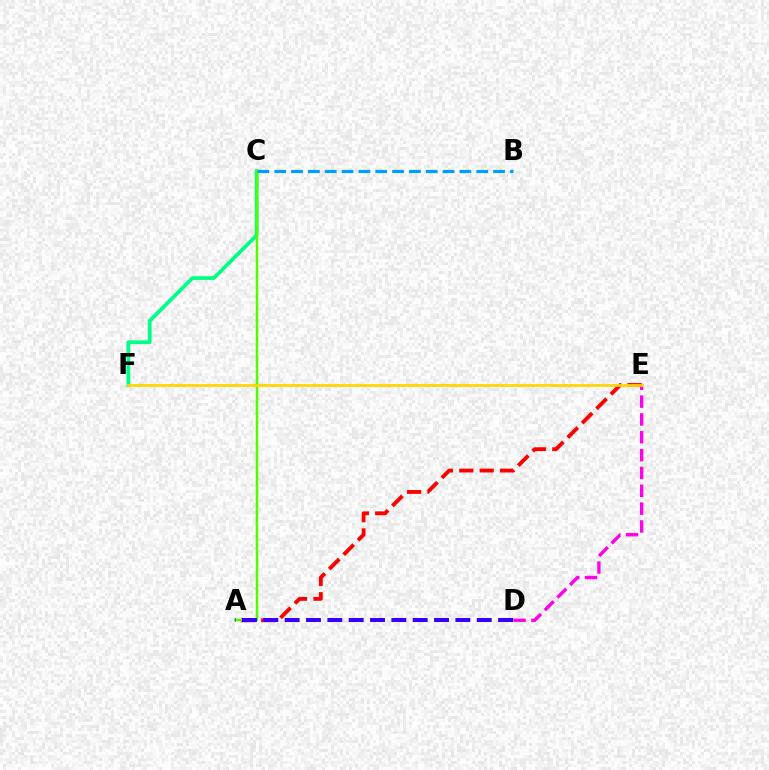{('A', 'E'): [{'color': '#ff0000', 'line_style': 'dashed', 'thickness': 2.77}], ('C', 'F'): [{'color': '#00ff86', 'line_style': 'solid', 'thickness': 2.7}], ('A', 'C'): [{'color': '#4fff00', 'line_style': 'solid', 'thickness': 1.79}], ('B', 'C'): [{'color': '#009eff', 'line_style': 'dashed', 'thickness': 2.29}], ('D', 'E'): [{'color': '#ff00ed', 'line_style': 'dashed', 'thickness': 2.42}], ('E', 'F'): [{'color': '#ffd500', 'line_style': 'solid', 'thickness': 1.95}], ('A', 'D'): [{'color': '#3700ff', 'line_style': 'dashed', 'thickness': 2.9}]}